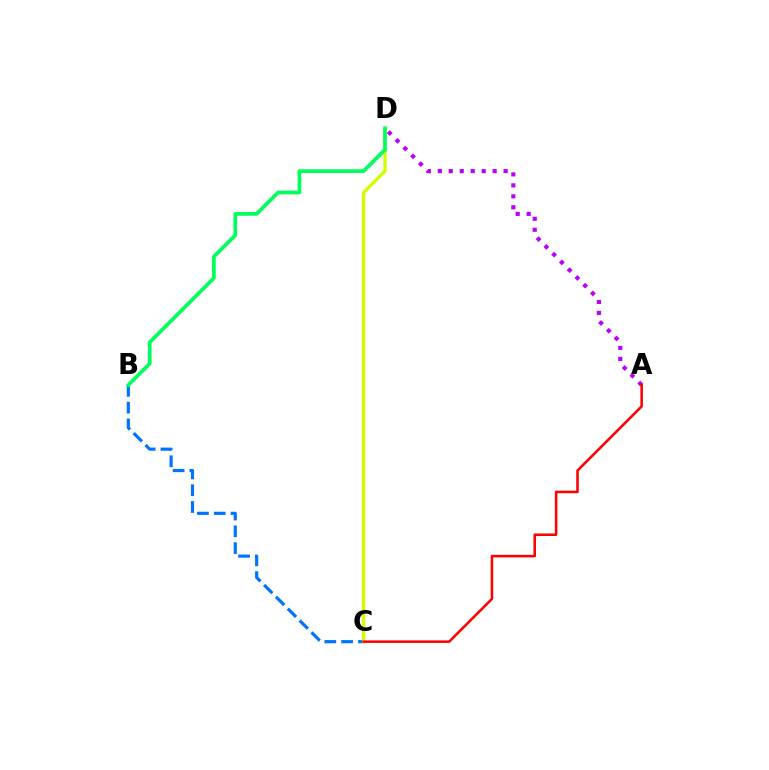{('A', 'D'): [{'color': '#b900ff', 'line_style': 'dotted', 'thickness': 2.98}], ('B', 'C'): [{'color': '#0074ff', 'line_style': 'dashed', 'thickness': 2.28}], ('C', 'D'): [{'color': '#d1ff00', 'line_style': 'solid', 'thickness': 2.37}], ('A', 'C'): [{'color': '#ff0000', 'line_style': 'solid', 'thickness': 1.83}], ('B', 'D'): [{'color': '#00ff5c', 'line_style': 'solid', 'thickness': 2.67}]}